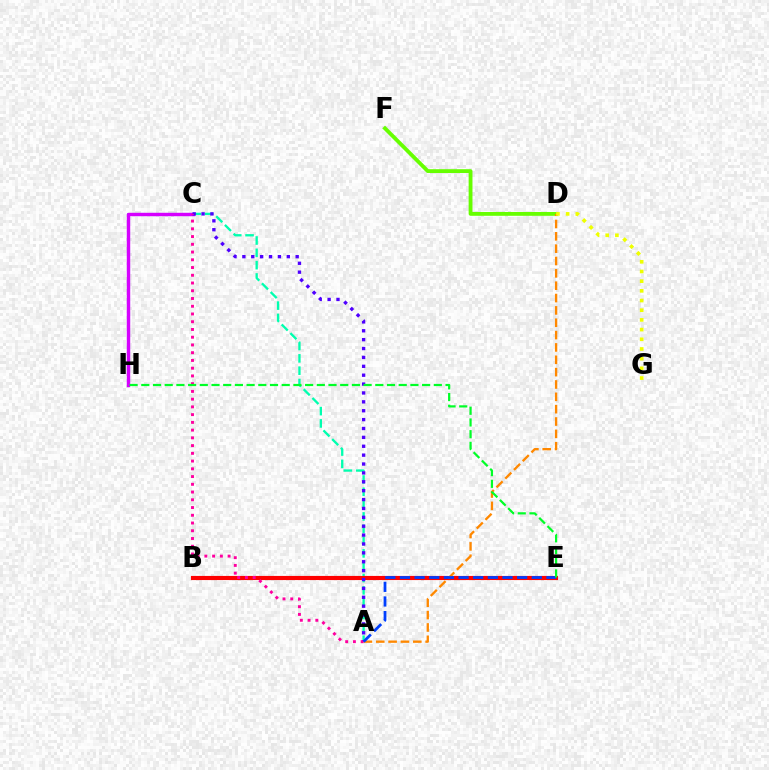{('C', 'H'): [{'color': '#00c7ff', 'line_style': 'dashed', 'thickness': 2.21}, {'color': '#d600ff', 'line_style': 'solid', 'thickness': 2.45}], ('D', 'F'): [{'color': '#66ff00', 'line_style': 'solid', 'thickness': 2.76}], ('A', 'C'): [{'color': '#00ffaf', 'line_style': 'dashed', 'thickness': 1.67}, {'color': '#4f00ff', 'line_style': 'dotted', 'thickness': 2.41}, {'color': '#ff00a0', 'line_style': 'dotted', 'thickness': 2.1}], ('B', 'E'): [{'color': '#ff0000', 'line_style': 'solid', 'thickness': 2.98}], ('A', 'D'): [{'color': '#ff8800', 'line_style': 'dashed', 'thickness': 1.68}], ('D', 'G'): [{'color': '#eeff00', 'line_style': 'dotted', 'thickness': 2.63}], ('A', 'E'): [{'color': '#003fff', 'line_style': 'dashed', 'thickness': 1.99}], ('E', 'H'): [{'color': '#00ff27', 'line_style': 'dashed', 'thickness': 1.59}]}